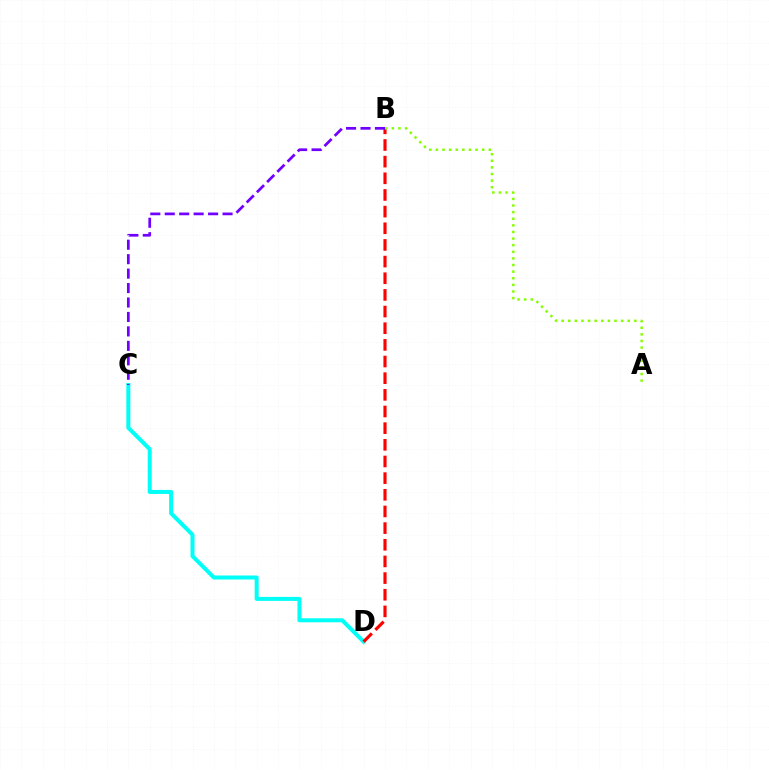{('C', 'D'): [{'color': '#00fff6', 'line_style': 'solid', 'thickness': 2.89}], ('B', 'D'): [{'color': '#ff0000', 'line_style': 'dashed', 'thickness': 2.26}], ('A', 'B'): [{'color': '#84ff00', 'line_style': 'dotted', 'thickness': 1.8}], ('B', 'C'): [{'color': '#7200ff', 'line_style': 'dashed', 'thickness': 1.96}]}